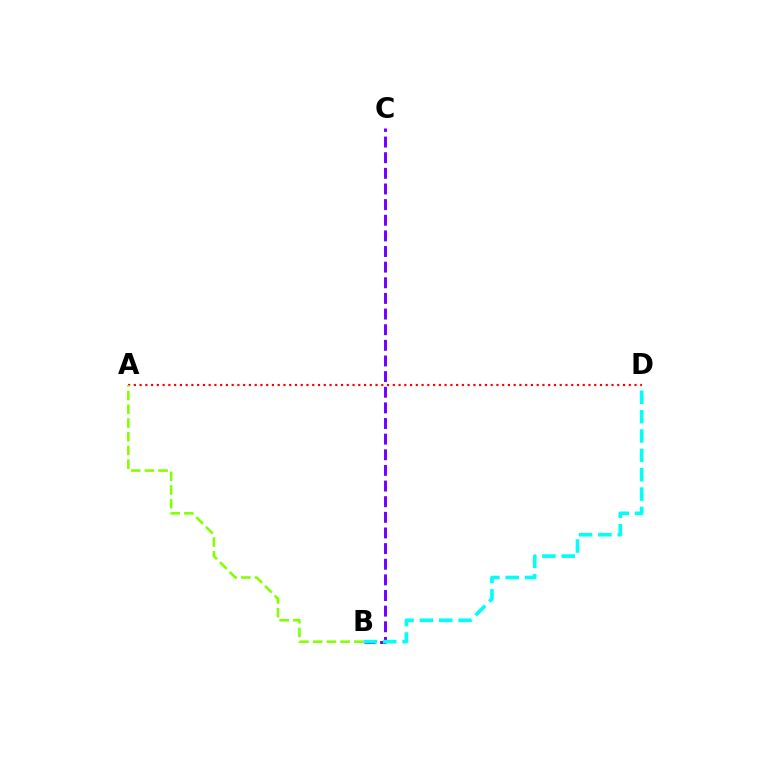{('B', 'C'): [{'color': '#7200ff', 'line_style': 'dashed', 'thickness': 2.12}], ('A', 'D'): [{'color': '#ff0000', 'line_style': 'dotted', 'thickness': 1.56}], ('A', 'B'): [{'color': '#84ff00', 'line_style': 'dashed', 'thickness': 1.86}], ('B', 'D'): [{'color': '#00fff6', 'line_style': 'dashed', 'thickness': 2.63}]}